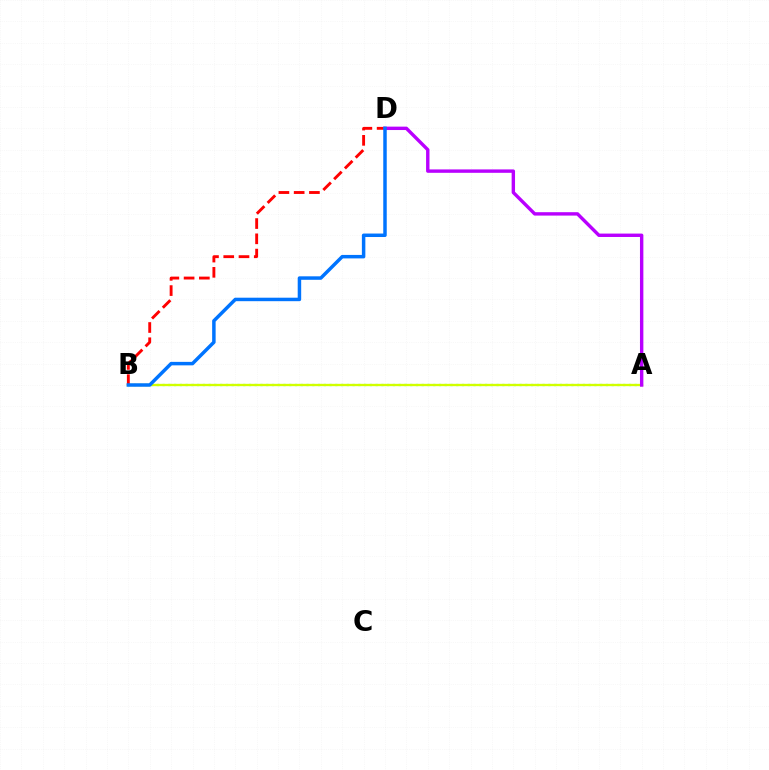{('A', 'B'): [{'color': '#00ff5c', 'line_style': 'dotted', 'thickness': 1.56}, {'color': '#d1ff00', 'line_style': 'solid', 'thickness': 1.67}], ('B', 'D'): [{'color': '#ff0000', 'line_style': 'dashed', 'thickness': 2.07}, {'color': '#0074ff', 'line_style': 'solid', 'thickness': 2.51}], ('A', 'D'): [{'color': '#b900ff', 'line_style': 'solid', 'thickness': 2.45}]}